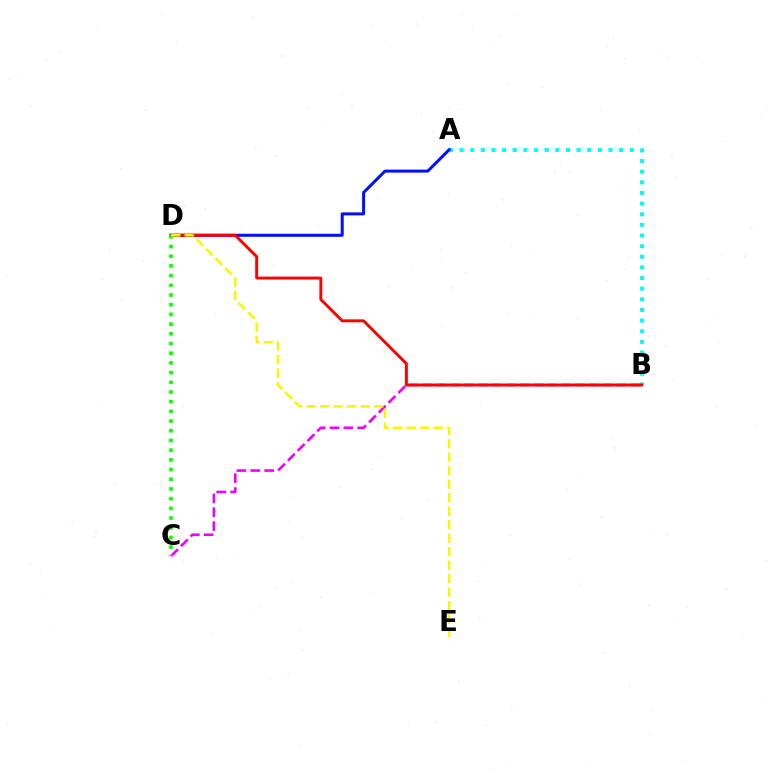{('B', 'C'): [{'color': '#ee00ff', 'line_style': 'dashed', 'thickness': 1.88}], ('A', 'B'): [{'color': '#00fff6', 'line_style': 'dotted', 'thickness': 2.89}], ('A', 'D'): [{'color': '#0010ff', 'line_style': 'solid', 'thickness': 2.17}], ('B', 'D'): [{'color': '#ff0000', 'line_style': 'solid', 'thickness': 2.1}], ('C', 'D'): [{'color': '#08ff00', 'line_style': 'dotted', 'thickness': 2.63}], ('D', 'E'): [{'color': '#fcf500', 'line_style': 'dashed', 'thickness': 1.83}]}